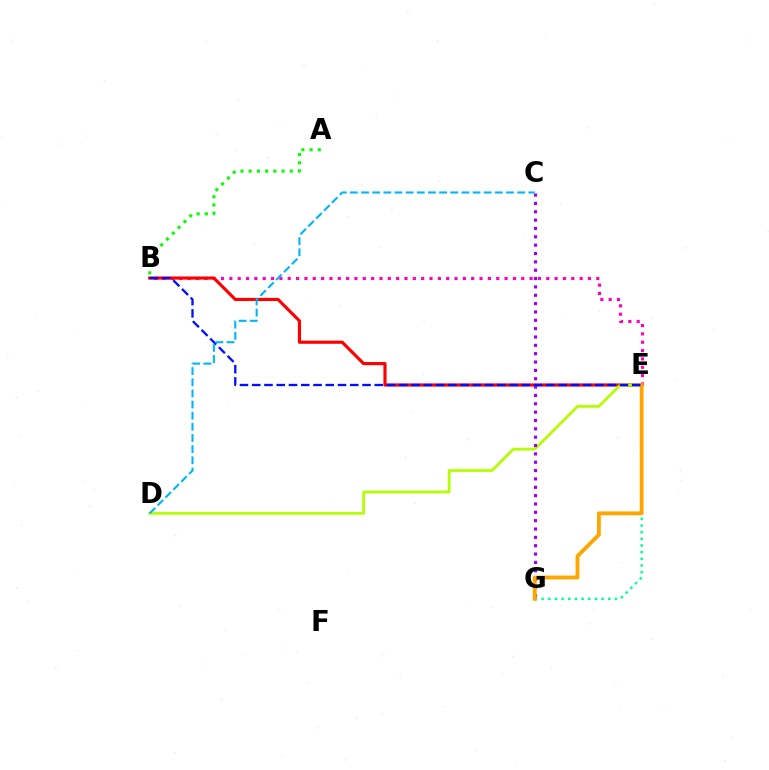{('B', 'E'): [{'color': '#ff00bd', 'line_style': 'dotted', 'thickness': 2.27}, {'color': '#ff0000', 'line_style': 'solid', 'thickness': 2.27}, {'color': '#0010ff', 'line_style': 'dashed', 'thickness': 1.67}], ('D', 'E'): [{'color': '#b3ff00', 'line_style': 'solid', 'thickness': 1.99}], ('E', 'G'): [{'color': '#00ff9d', 'line_style': 'dotted', 'thickness': 1.81}, {'color': '#ffa500', 'line_style': 'solid', 'thickness': 2.76}], ('C', 'G'): [{'color': '#9b00ff', 'line_style': 'dotted', 'thickness': 2.27}], ('A', 'B'): [{'color': '#08ff00', 'line_style': 'dotted', 'thickness': 2.24}], ('C', 'D'): [{'color': '#00b5ff', 'line_style': 'dashed', 'thickness': 1.51}]}